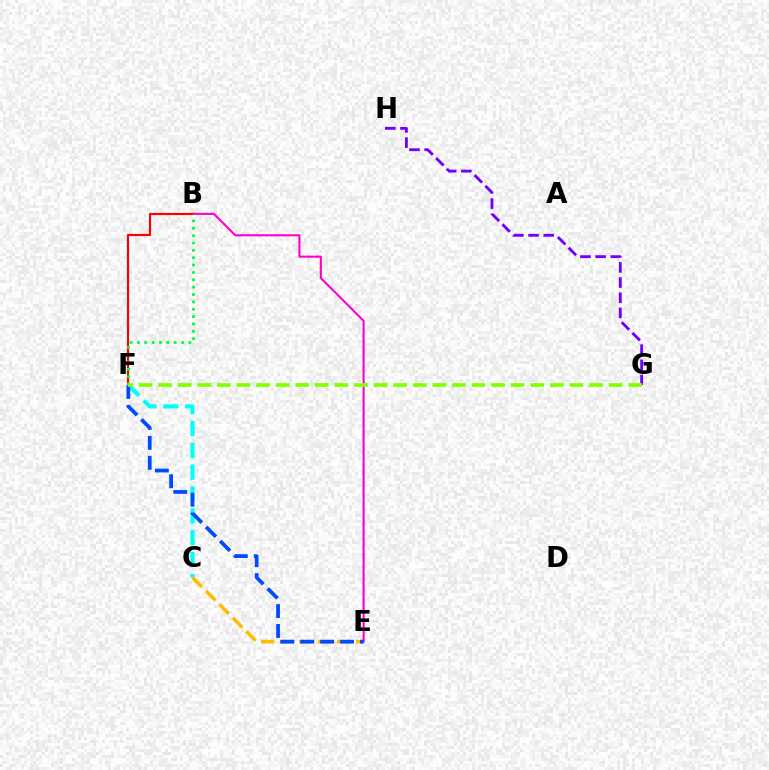{('C', 'F'): [{'color': '#00fff6', 'line_style': 'dashed', 'thickness': 2.97}], ('C', 'E'): [{'color': '#ffbd00', 'line_style': 'dashed', 'thickness': 2.58}], ('B', 'E'): [{'color': '#ff00cf', 'line_style': 'solid', 'thickness': 1.5}], ('B', 'F'): [{'color': '#ff0000', 'line_style': 'solid', 'thickness': 1.57}, {'color': '#00ff39', 'line_style': 'dotted', 'thickness': 2.0}], ('E', 'F'): [{'color': '#004bff', 'line_style': 'dashed', 'thickness': 2.71}], ('G', 'H'): [{'color': '#7200ff', 'line_style': 'dashed', 'thickness': 2.06}], ('F', 'G'): [{'color': '#84ff00', 'line_style': 'dashed', 'thickness': 2.66}]}